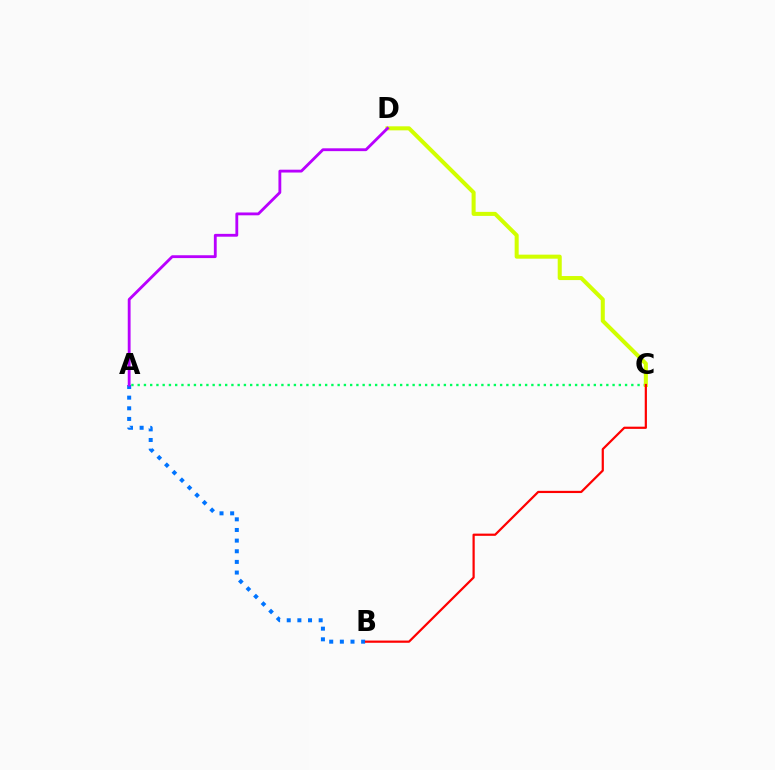{('A', 'B'): [{'color': '#0074ff', 'line_style': 'dotted', 'thickness': 2.89}], ('A', 'C'): [{'color': '#00ff5c', 'line_style': 'dotted', 'thickness': 1.7}], ('C', 'D'): [{'color': '#d1ff00', 'line_style': 'solid', 'thickness': 2.91}], ('A', 'D'): [{'color': '#b900ff', 'line_style': 'solid', 'thickness': 2.04}], ('B', 'C'): [{'color': '#ff0000', 'line_style': 'solid', 'thickness': 1.59}]}